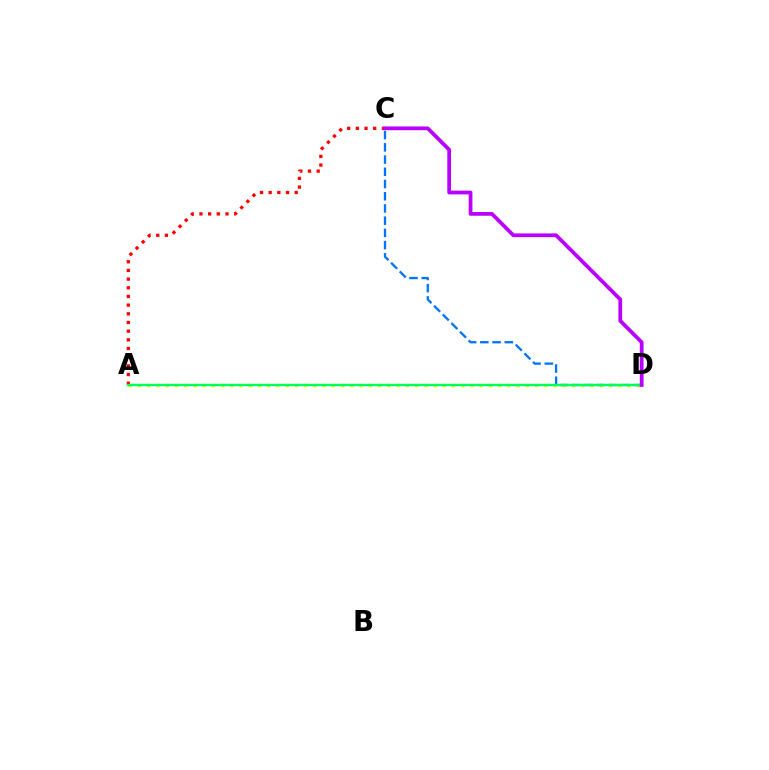{('A', 'D'): [{'color': '#d1ff00', 'line_style': 'dotted', 'thickness': 2.51}, {'color': '#00ff5c', 'line_style': 'solid', 'thickness': 1.68}], ('C', 'D'): [{'color': '#0074ff', 'line_style': 'dashed', 'thickness': 1.66}, {'color': '#b900ff', 'line_style': 'solid', 'thickness': 2.7}], ('A', 'C'): [{'color': '#ff0000', 'line_style': 'dotted', 'thickness': 2.36}]}